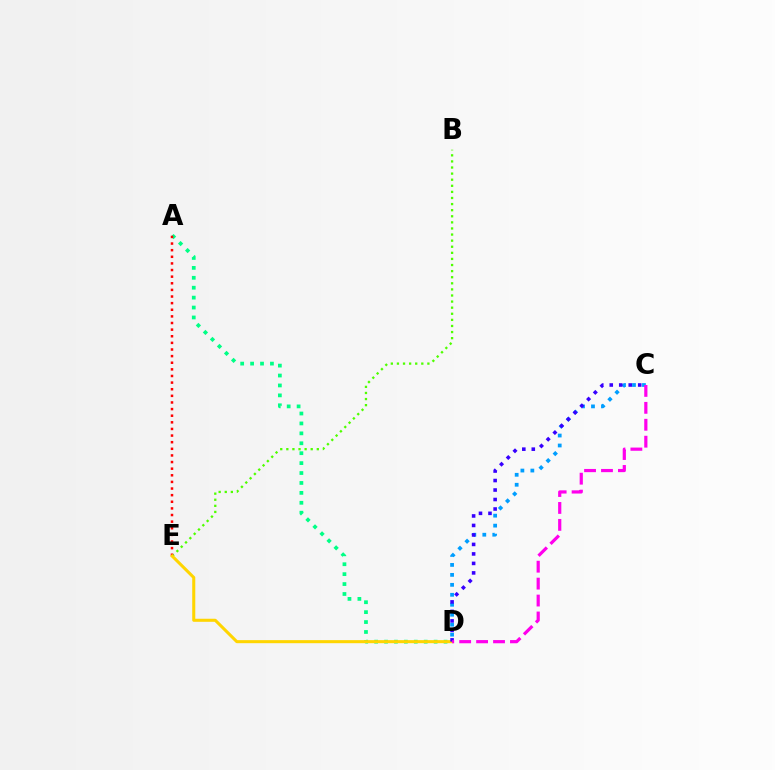{('A', 'D'): [{'color': '#00ff86', 'line_style': 'dotted', 'thickness': 2.7}], ('B', 'E'): [{'color': '#4fff00', 'line_style': 'dotted', 'thickness': 1.66}], ('A', 'E'): [{'color': '#ff0000', 'line_style': 'dotted', 'thickness': 1.8}], ('C', 'D'): [{'color': '#009eff', 'line_style': 'dotted', 'thickness': 2.71}, {'color': '#3700ff', 'line_style': 'dotted', 'thickness': 2.58}, {'color': '#ff00ed', 'line_style': 'dashed', 'thickness': 2.3}], ('D', 'E'): [{'color': '#ffd500', 'line_style': 'solid', 'thickness': 2.2}]}